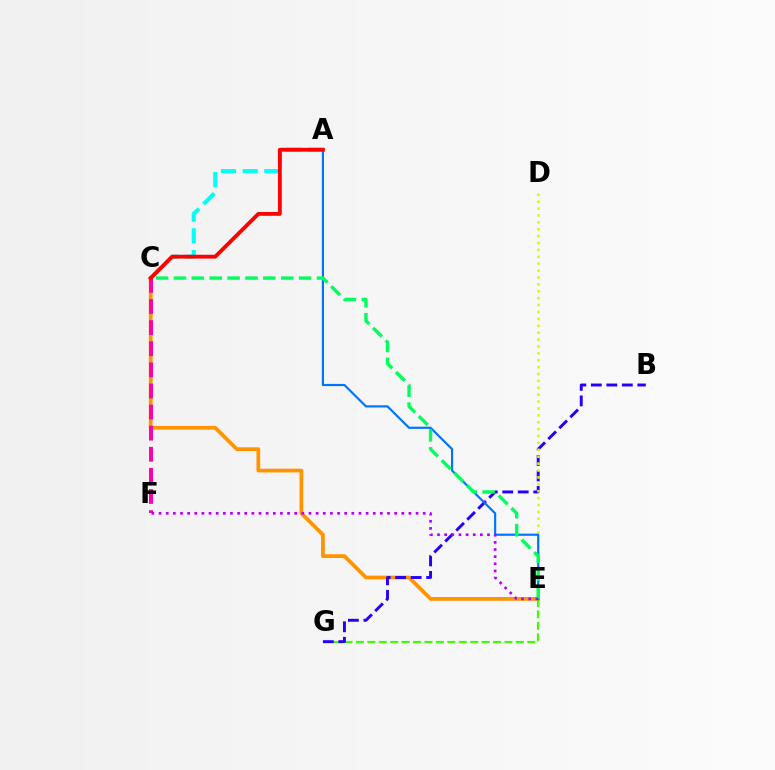{('A', 'C'): [{'color': '#00fff6', 'line_style': 'dashed', 'thickness': 2.95}, {'color': '#ff0000', 'line_style': 'solid', 'thickness': 2.77}], ('C', 'E'): [{'color': '#ff9400', 'line_style': 'solid', 'thickness': 2.69}, {'color': '#00ff5c', 'line_style': 'dashed', 'thickness': 2.43}], ('E', 'G'): [{'color': '#3dff00', 'line_style': 'dashed', 'thickness': 1.55}], ('B', 'G'): [{'color': '#2500ff', 'line_style': 'dashed', 'thickness': 2.1}], ('D', 'E'): [{'color': '#d1ff00', 'line_style': 'dotted', 'thickness': 1.87}], ('A', 'E'): [{'color': '#0074ff', 'line_style': 'solid', 'thickness': 1.56}], ('C', 'F'): [{'color': '#ff00ac', 'line_style': 'dashed', 'thickness': 2.87}], ('E', 'F'): [{'color': '#b900ff', 'line_style': 'dotted', 'thickness': 1.94}]}